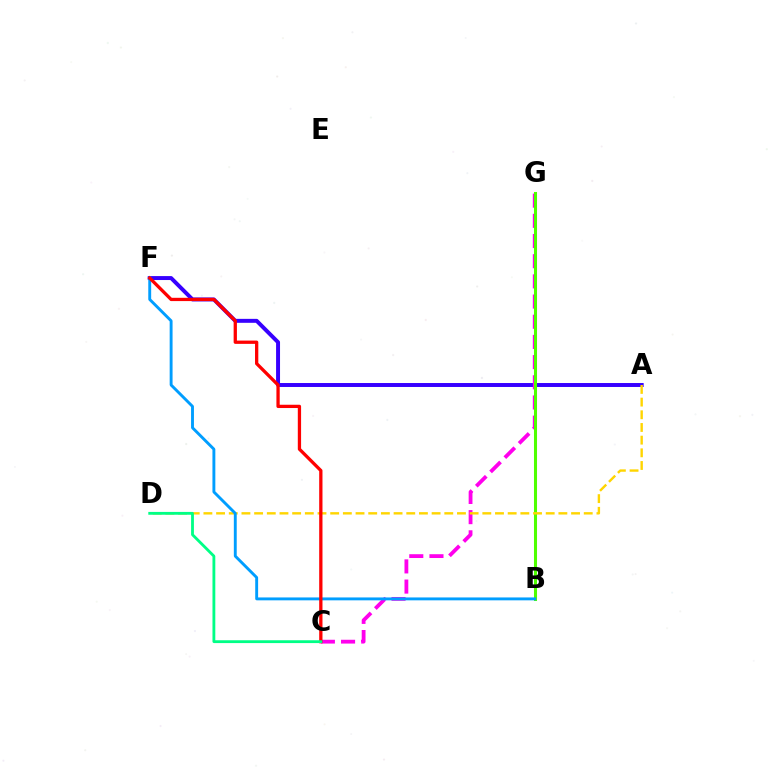{('A', 'F'): [{'color': '#3700ff', 'line_style': 'solid', 'thickness': 2.85}], ('C', 'G'): [{'color': '#ff00ed', 'line_style': 'dashed', 'thickness': 2.74}], ('B', 'G'): [{'color': '#4fff00', 'line_style': 'solid', 'thickness': 2.2}], ('A', 'D'): [{'color': '#ffd500', 'line_style': 'dashed', 'thickness': 1.72}], ('B', 'F'): [{'color': '#009eff', 'line_style': 'solid', 'thickness': 2.08}], ('C', 'F'): [{'color': '#ff0000', 'line_style': 'solid', 'thickness': 2.37}], ('C', 'D'): [{'color': '#00ff86', 'line_style': 'solid', 'thickness': 2.04}]}